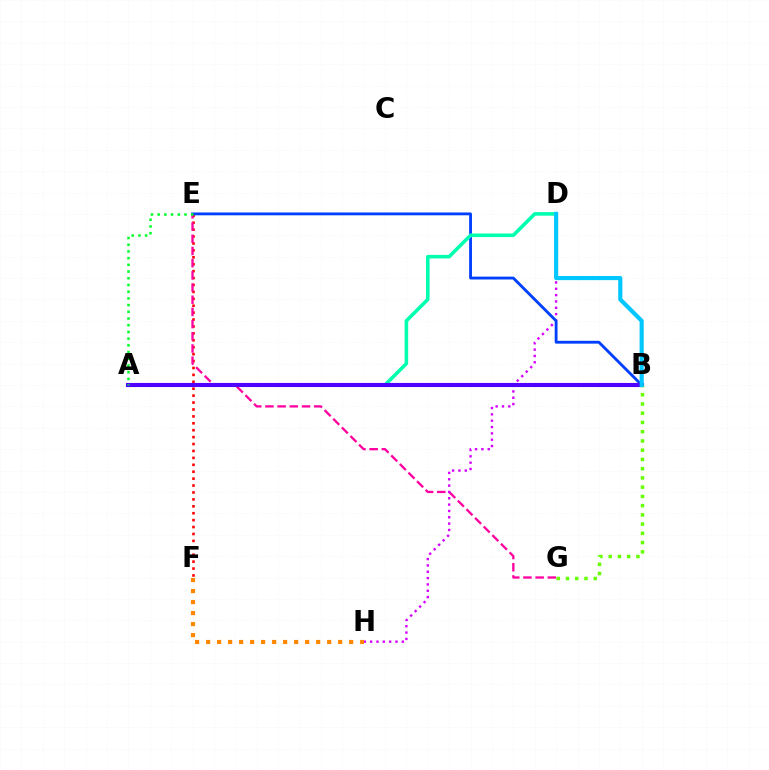{('E', 'F'): [{'color': '#ff0000', 'line_style': 'dotted', 'thickness': 1.88}], ('A', 'B'): [{'color': '#eeff00', 'line_style': 'dotted', 'thickness': 2.77}, {'color': '#4f00ff', 'line_style': 'solid', 'thickness': 2.96}], ('E', 'G'): [{'color': '#ff00a0', 'line_style': 'dashed', 'thickness': 1.66}], ('D', 'H'): [{'color': '#d600ff', 'line_style': 'dotted', 'thickness': 1.72}], ('B', 'E'): [{'color': '#003fff', 'line_style': 'solid', 'thickness': 2.04}], ('A', 'D'): [{'color': '#00ffaf', 'line_style': 'solid', 'thickness': 2.58}], ('B', 'G'): [{'color': '#66ff00', 'line_style': 'dotted', 'thickness': 2.51}], ('B', 'D'): [{'color': '#00c7ff', 'line_style': 'solid', 'thickness': 2.98}], ('F', 'H'): [{'color': '#ff8800', 'line_style': 'dotted', 'thickness': 2.99}], ('A', 'E'): [{'color': '#00ff27', 'line_style': 'dotted', 'thickness': 1.82}]}